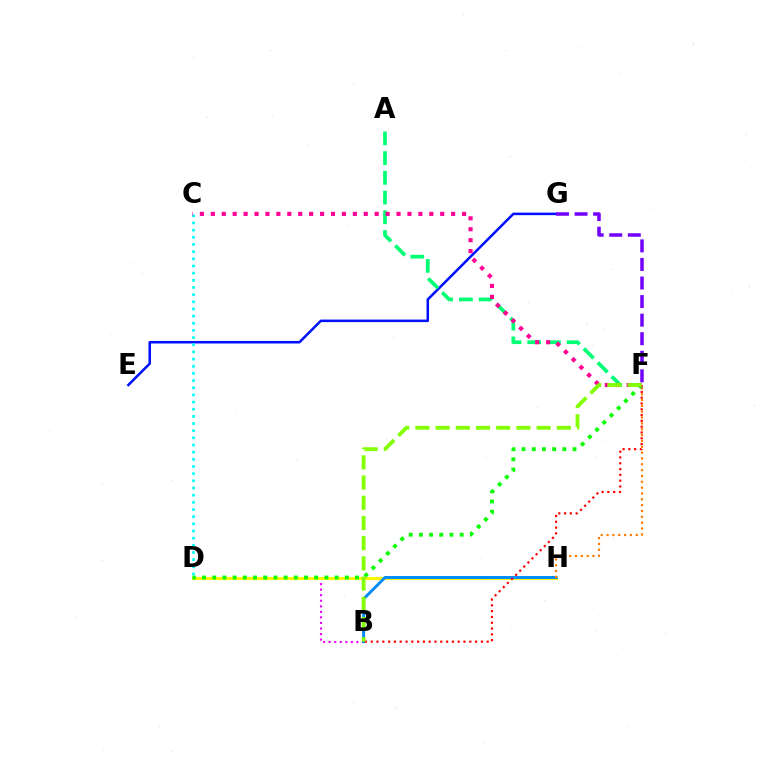{('B', 'D'): [{'color': '#ee00ff', 'line_style': 'dotted', 'thickness': 1.51}], ('D', 'H'): [{'color': '#fcf500', 'line_style': 'solid', 'thickness': 2.2}], ('B', 'H'): [{'color': '#008cff', 'line_style': 'solid', 'thickness': 2.11}], ('F', 'H'): [{'color': '#ff7c00', 'line_style': 'dotted', 'thickness': 1.59}], ('D', 'F'): [{'color': '#08ff00', 'line_style': 'dotted', 'thickness': 2.77}], ('E', 'G'): [{'color': '#0010ff', 'line_style': 'solid', 'thickness': 1.82}], ('B', 'F'): [{'color': '#ff0000', 'line_style': 'dotted', 'thickness': 1.58}, {'color': '#84ff00', 'line_style': 'dashed', 'thickness': 2.74}], ('A', 'F'): [{'color': '#00ff74', 'line_style': 'dashed', 'thickness': 2.68}], ('C', 'D'): [{'color': '#00fff6', 'line_style': 'dotted', 'thickness': 1.95}], ('C', 'F'): [{'color': '#ff0094', 'line_style': 'dotted', 'thickness': 2.97}], ('F', 'G'): [{'color': '#7200ff', 'line_style': 'dashed', 'thickness': 2.52}]}